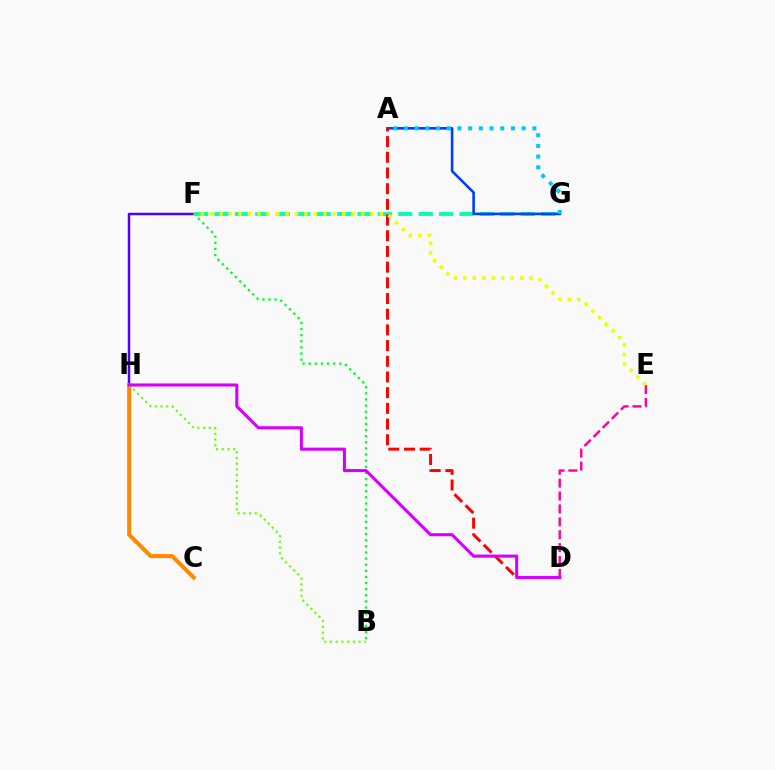{('F', 'G'): [{'color': '#00ffaf', 'line_style': 'dashed', 'thickness': 2.77}], ('F', 'H'): [{'color': '#4f00ff', 'line_style': 'solid', 'thickness': 1.79}], ('A', 'G'): [{'color': '#003fff', 'line_style': 'solid', 'thickness': 1.87}, {'color': '#00c7ff', 'line_style': 'dotted', 'thickness': 2.91}], ('C', 'H'): [{'color': '#ff8800', 'line_style': 'solid', 'thickness': 2.9}], ('B', 'H'): [{'color': '#66ff00', 'line_style': 'dotted', 'thickness': 1.55}], ('A', 'D'): [{'color': '#ff0000', 'line_style': 'dashed', 'thickness': 2.13}], ('B', 'F'): [{'color': '#00ff27', 'line_style': 'dotted', 'thickness': 1.66}], ('D', 'E'): [{'color': '#ff00a0', 'line_style': 'dashed', 'thickness': 1.75}], ('D', 'H'): [{'color': '#d600ff', 'line_style': 'solid', 'thickness': 2.22}], ('E', 'F'): [{'color': '#eeff00', 'line_style': 'dotted', 'thickness': 2.56}]}